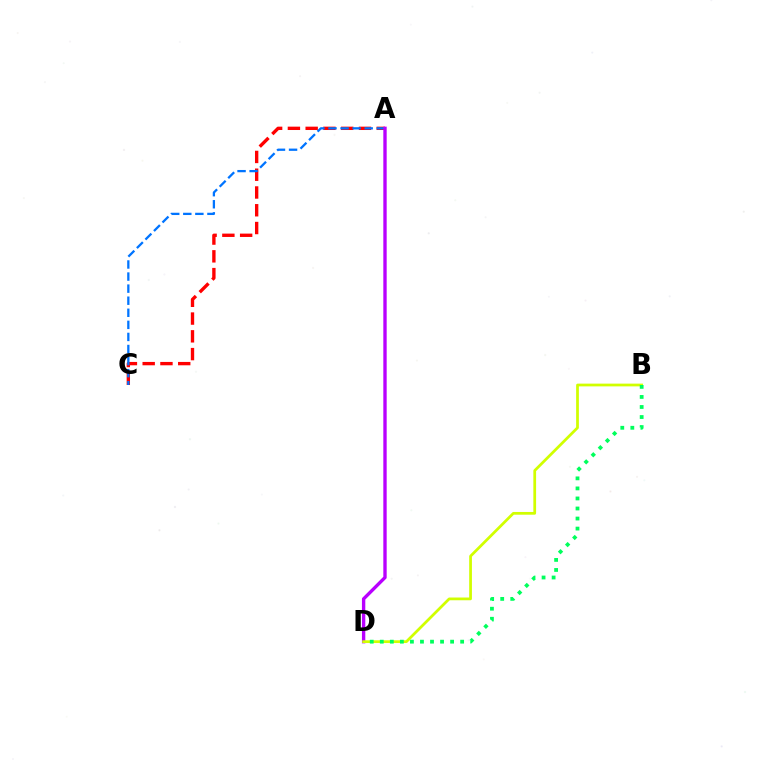{('A', 'C'): [{'color': '#ff0000', 'line_style': 'dashed', 'thickness': 2.41}, {'color': '#0074ff', 'line_style': 'dashed', 'thickness': 1.64}], ('A', 'D'): [{'color': '#b900ff', 'line_style': 'solid', 'thickness': 2.42}], ('B', 'D'): [{'color': '#d1ff00', 'line_style': 'solid', 'thickness': 1.98}, {'color': '#00ff5c', 'line_style': 'dotted', 'thickness': 2.73}]}